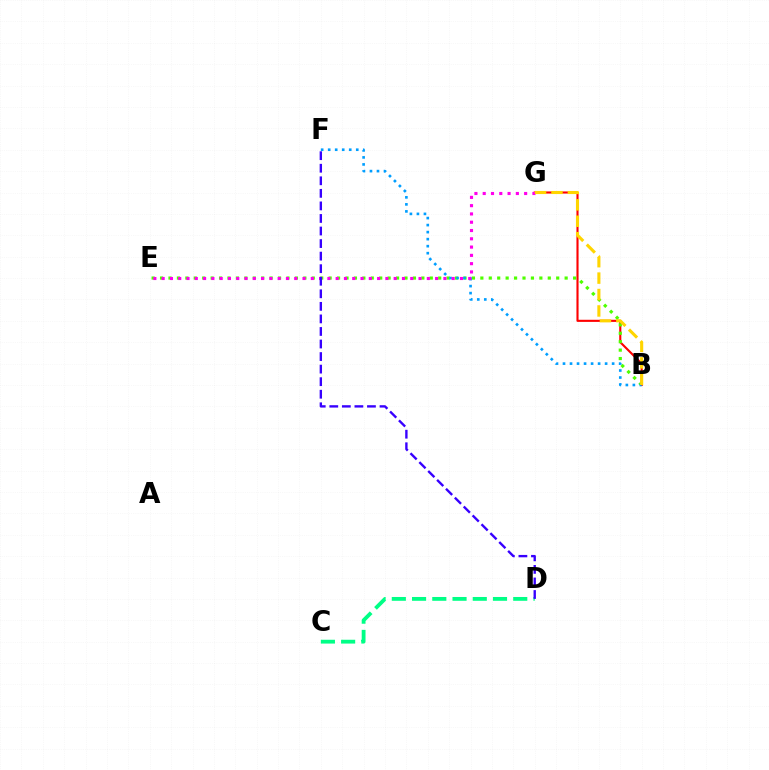{('B', 'G'): [{'color': '#ff0000', 'line_style': 'solid', 'thickness': 1.52}, {'color': '#ffd500', 'line_style': 'dashed', 'thickness': 2.23}], ('C', 'D'): [{'color': '#00ff86', 'line_style': 'dashed', 'thickness': 2.75}], ('B', 'E'): [{'color': '#4fff00', 'line_style': 'dotted', 'thickness': 2.29}], ('B', 'F'): [{'color': '#009eff', 'line_style': 'dotted', 'thickness': 1.91}], ('E', 'G'): [{'color': '#ff00ed', 'line_style': 'dotted', 'thickness': 2.25}], ('D', 'F'): [{'color': '#3700ff', 'line_style': 'dashed', 'thickness': 1.71}]}